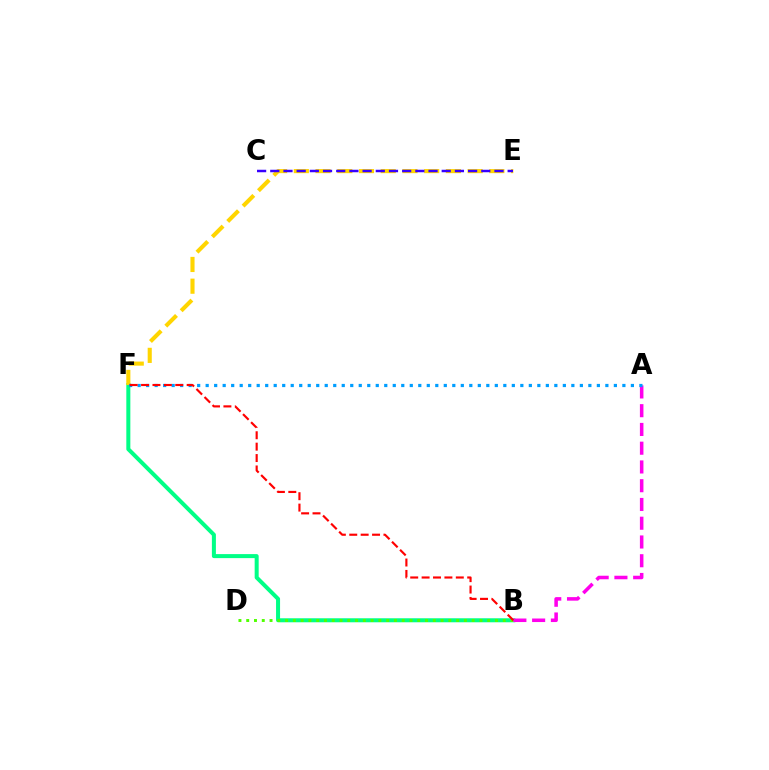{('B', 'F'): [{'color': '#00ff86', 'line_style': 'solid', 'thickness': 2.89}, {'color': '#ff0000', 'line_style': 'dashed', 'thickness': 1.55}], ('E', 'F'): [{'color': '#ffd500', 'line_style': 'dashed', 'thickness': 2.95}], ('B', 'D'): [{'color': '#4fff00', 'line_style': 'dotted', 'thickness': 2.11}], ('C', 'E'): [{'color': '#3700ff', 'line_style': 'dashed', 'thickness': 1.79}], ('A', 'B'): [{'color': '#ff00ed', 'line_style': 'dashed', 'thickness': 2.55}], ('A', 'F'): [{'color': '#009eff', 'line_style': 'dotted', 'thickness': 2.31}]}